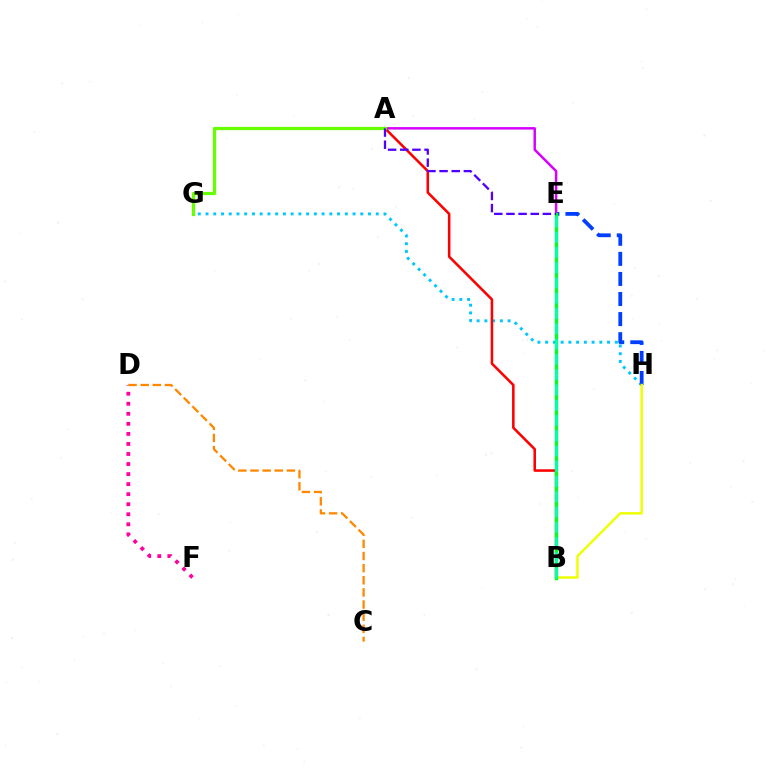{('G', 'H'): [{'color': '#00c7ff', 'line_style': 'dotted', 'thickness': 2.1}], ('D', 'F'): [{'color': '#ff00a0', 'line_style': 'dotted', 'thickness': 2.73}], ('E', 'H'): [{'color': '#003fff', 'line_style': 'dashed', 'thickness': 2.73}], ('A', 'E'): [{'color': '#d600ff', 'line_style': 'solid', 'thickness': 1.78}, {'color': '#4f00ff', 'line_style': 'dashed', 'thickness': 1.65}], ('B', 'H'): [{'color': '#eeff00', 'line_style': 'solid', 'thickness': 1.77}], ('A', 'B'): [{'color': '#ff0000', 'line_style': 'solid', 'thickness': 1.84}], ('B', 'E'): [{'color': '#00ff27', 'line_style': 'solid', 'thickness': 2.43}, {'color': '#00ffaf', 'line_style': 'dashed', 'thickness': 2.07}], ('A', 'G'): [{'color': '#66ff00', 'line_style': 'solid', 'thickness': 2.33}], ('C', 'D'): [{'color': '#ff8800', 'line_style': 'dashed', 'thickness': 1.65}]}